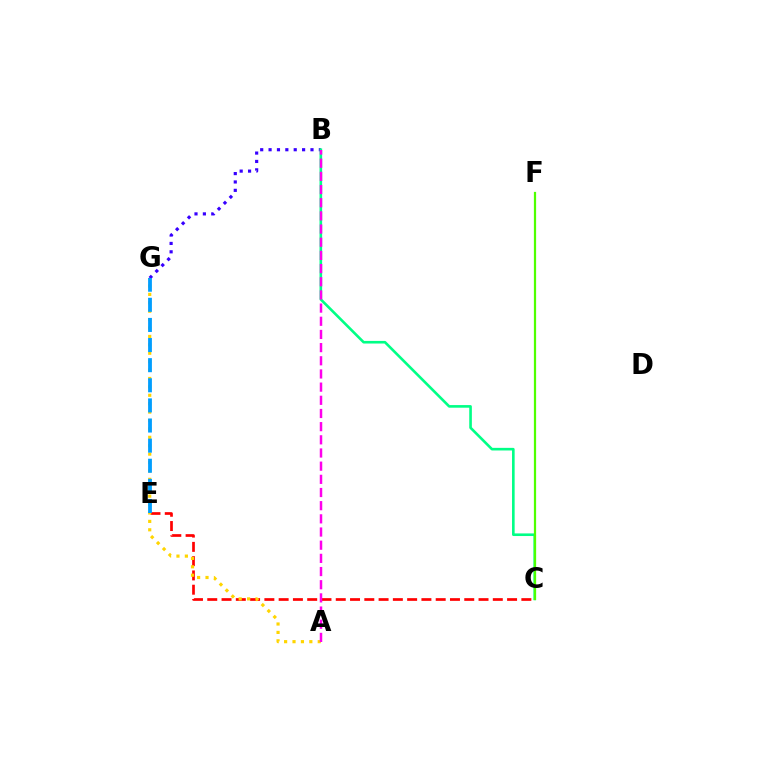{('C', 'E'): [{'color': '#ff0000', 'line_style': 'dashed', 'thickness': 1.94}], ('A', 'G'): [{'color': '#ffd500', 'line_style': 'dotted', 'thickness': 2.28}], ('B', 'G'): [{'color': '#3700ff', 'line_style': 'dotted', 'thickness': 2.28}], ('B', 'C'): [{'color': '#00ff86', 'line_style': 'solid', 'thickness': 1.88}], ('C', 'F'): [{'color': '#4fff00', 'line_style': 'solid', 'thickness': 1.6}], ('A', 'B'): [{'color': '#ff00ed', 'line_style': 'dashed', 'thickness': 1.79}], ('E', 'G'): [{'color': '#009eff', 'line_style': 'dashed', 'thickness': 2.73}]}